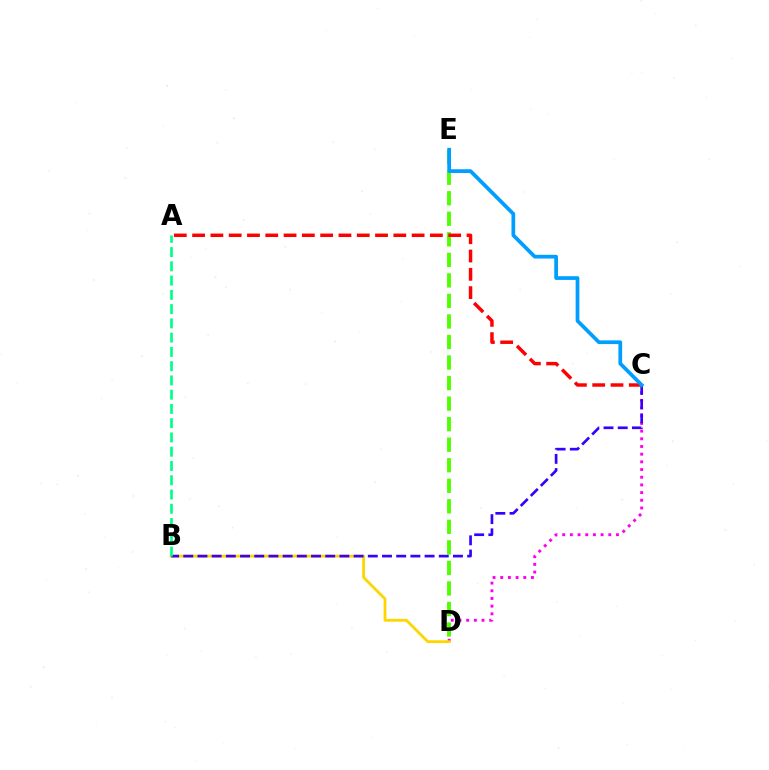{('C', 'D'): [{'color': '#ff00ed', 'line_style': 'dotted', 'thickness': 2.09}], ('B', 'D'): [{'color': '#ffd500', 'line_style': 'solid', 'thickness': 2.01}], ('D', 'E'): [{'color': '#4fff00', 'line_style': 'dashed', 'thickness': 2.79}], ('B', 'C'): [{'color': '#3700ff', 'line_style': 'dashed', 'thickness': 1.93}], ('A', 'C'): [{'color': '#ff0000', 'line_style': 'dashed', 'thickness': 2.49}], ('C', 'E'): [{'color': '#009eff', 'line_style': 'solid', 'thickness': 2.69}], ('A', 'B'): [{'color': '#00ff86', 'line_style': 'dashed', 'thickness': 1.94}]}